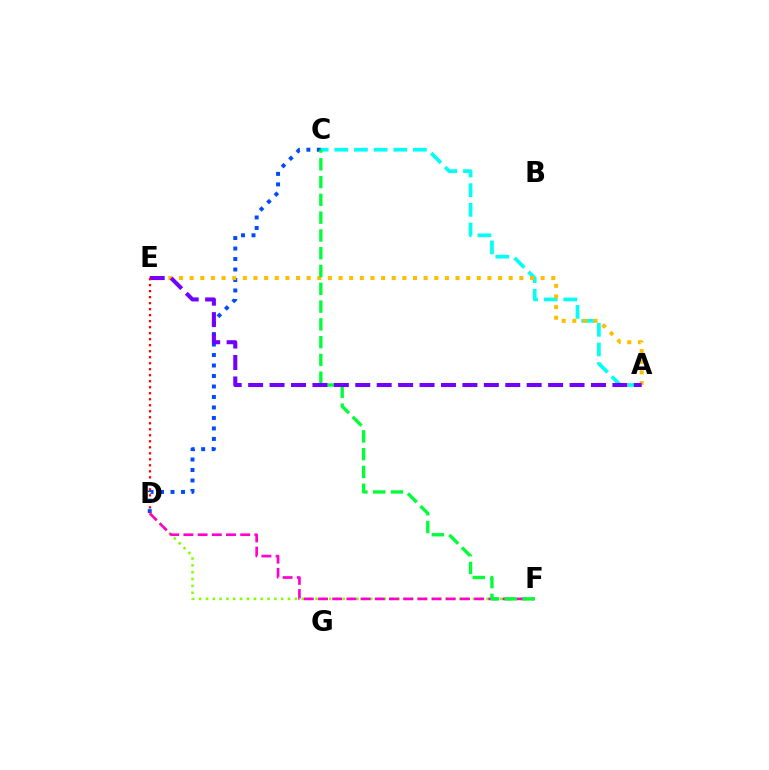{('C', 'D'): [{'color': '#004bff', 'line_style': 'dotted', 'thickness': 2.85}], ('D', 'F'): [{'color': '#84ff00', 'line_style': 'dotted', 'thickness': 1.86}, {'color': '#ff00cf', 'line_style': 'dashed', 'thickness': 1.93}], ('A', 'C'): [{'color': '#00fff6', 'line_style': 'dashed', 'thickness': 2.67}], ('A', 'E'): [{'color': '#ffbd00', 'line_style': 'dotted', 'thickness': 2.89}, {'color': '#7200ff', 'line_style': 'dashed', 'thickness': 2.91}], ('C', 'F'): [{'color': '#00ff39', 'line_style': 'dashed', 'thickness': 2.42}], ('D', 'E'): [{'color': '#ff0000', 'line_style': 'dotted', 'thickness': 1.63}]}